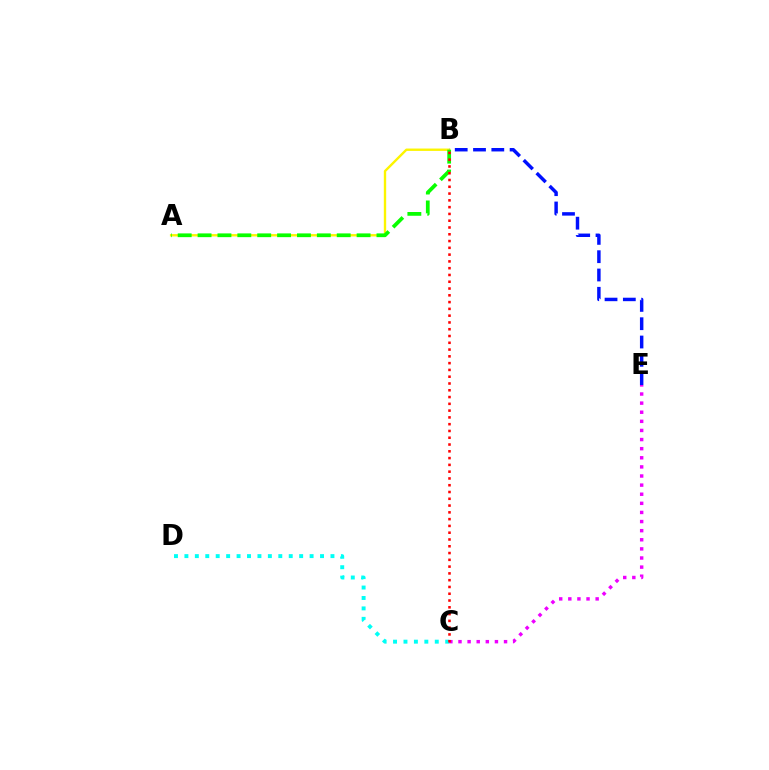{('C', 'D'): [{'color': '#00fff6', 'line_style': 'dotted', 'thickness': 2.83}], ('A', 'B'): [{'color': '#fcf500', 'line_style': 'solid', 'thickness': 1.71}, {'color': '#08ff00', 'line_style': 'dashed', 'thickness': 2.7}], ('B', 'E'): [{'color': '#0010ff', 'line_style': 'dashed', 'thickness': 2.49}], ('C', 'E'): [{'color': '#ee00ff', 'line_style': 'dotted', 'thickness': 2.48}], ('B', 'C'): [{'color': '#ff0000', 'line_style': 'dotted', 'thickness': 1.84}]}